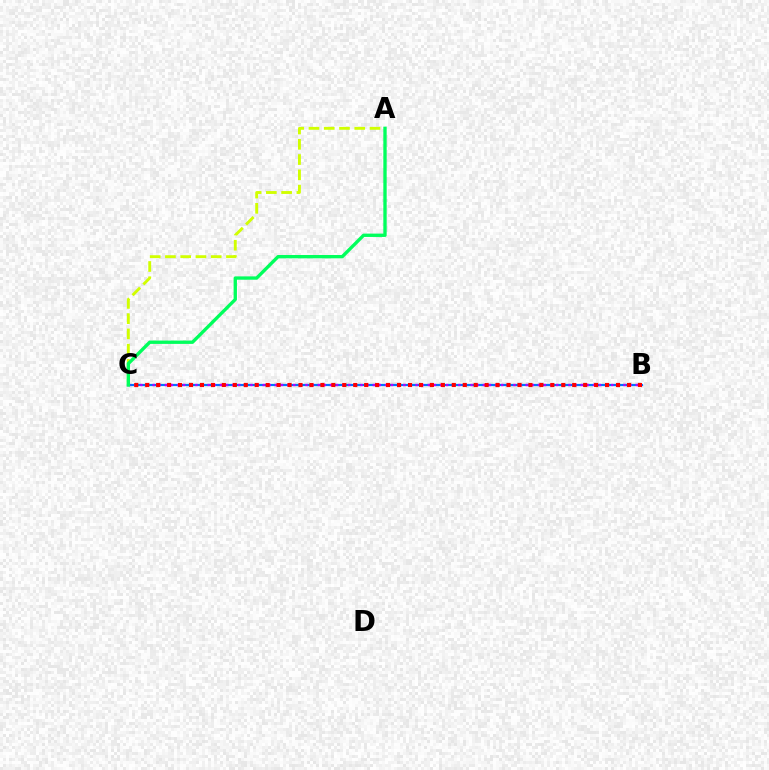{('A', 'C'): [{'color': '#d1ff00', 'line_style': 'dashed', 'thickness': 2.07}, {'color': '#00ff5c', 'line_style': 'solid', 'thickness': 2.41}], ('B', 'C'): [{'color': '#0074ff', 'line_style': 'solid', 'thickness': 1.6}, {'color': '#b900ff', 'line_style': 'dotted', 'thickness': 1.66}, {'color': '#ff0000', 'line_style': 'dotted', 'thickness': 2.97}]}